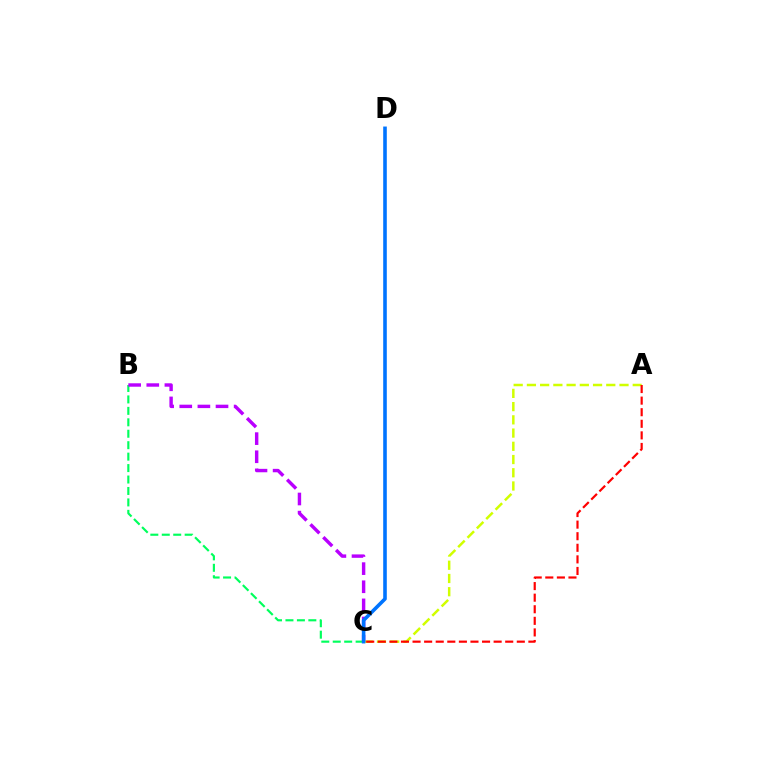{('A', 'C'): [{'color': '#d1ff00', 'line_style': 'dashed', 'thickness': 1.8}, {'color': '#ff0000', 'line_style': 'dashed', 'thickness': 1.57}], ('B', 'C'): [{'color': '#00ff5c', 'line_style': 'dashed', 'thickness': 1.55}, {'color': '#b900ff', 'line_style': 'dashed', 'thickness': 2.46}], ('C', 'D'): [{'color': '#0074ff', 'line_style': 'solid', 'thickness': 2.58}]}